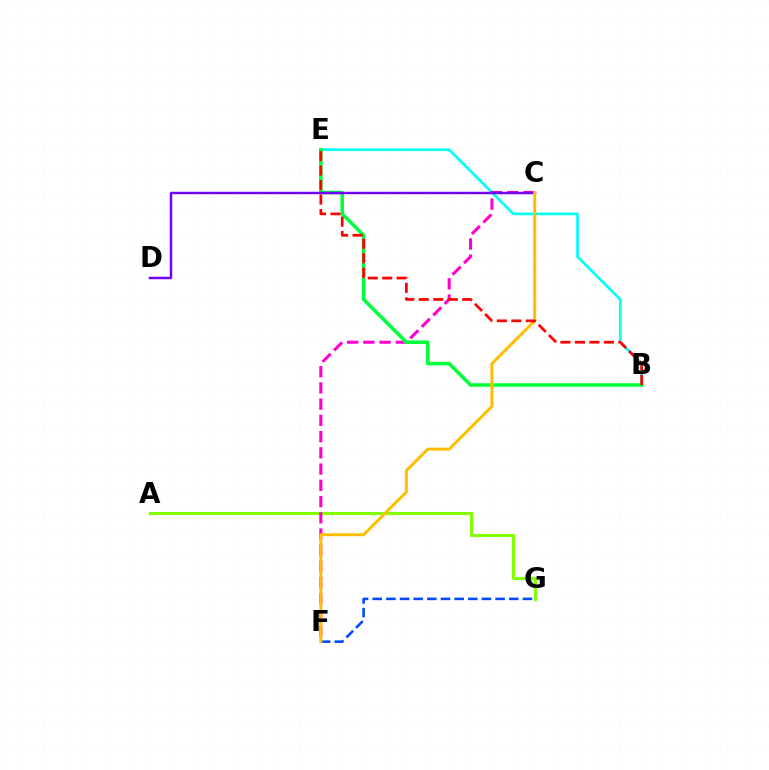{('B', 'E'): [{'color': '#00fff6', 'line_style': 'solid', 'thickness': 1.92}, {'color': '#00ff39', 'line_style': 'solid', 'thickness': 2.53}, {'color': '#ff0000', 'line_style': 'dashed', 'thickness': 1.97}], ('F', 'G'): [{'color': '#004bff', 'line_style': 'dashed', 'thickness': 1.85}], ('A', 'G'): [{'color': '#84ff00', 'line_style': 'solid', 'thickness': 2.26}], ('C', 'F'): [{'color': '#ff00cf', 'line_style': 'dashed', 'thickness': 2.21}, {'color': '#ffbd00', 'line_style': 'solid', 'thickness': 2.14}], ('C', 'D'): [{'color': '#7200ff', 'line_style': 'solid', 'thickness': 1.76}]}